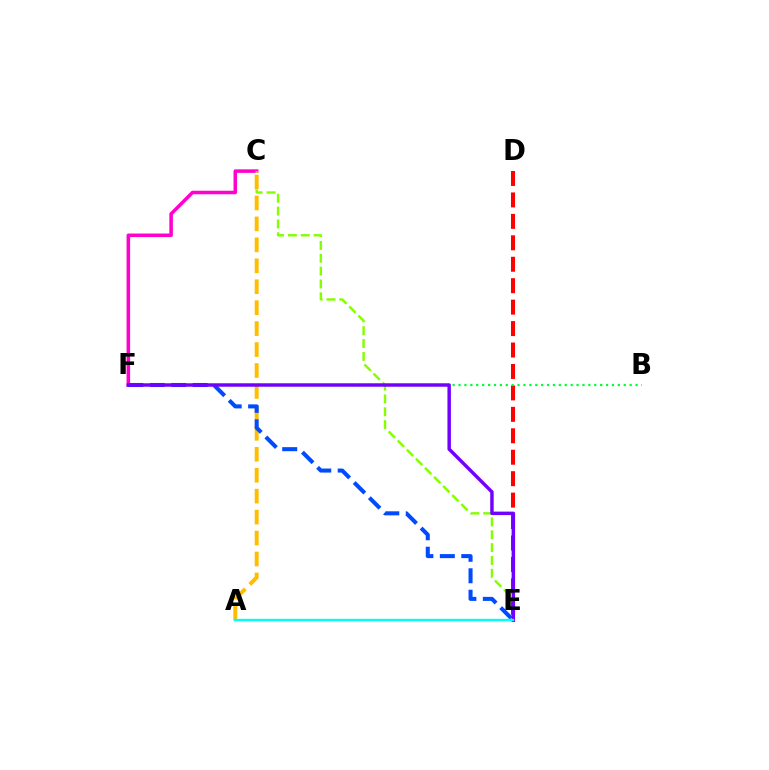{('C', 'F'): [{'color': '#ff00cf', 'line_style': 'solid', 'thickness': 2.54}], ('D', 'E'): [{'color': '#ff0000', 'line_style': 'dashed', 'thickness': 2.91}], ('B', 'F'): [{'color': '#00ff39', 'line_style': 'dotted', 'thickness': 1.6}], ('C', 'E'): [{'color': '#84ff00', 'line_style': 'dashed', 'thickness': 1.74}], ('A', 'C'): [{'color': '#ffbd00', 'line_style': 'dashed', 'thickness': 2.85}], ('E', 'F'): [{'color': '#004bff', 'line_style': 'dashed', 'thickness': 2.91}, {'color': '#7200ff', 'line_style': 'solid', 'thickness': 2.48}], ('A', 'E'): [{'color': '#00fff6', 'line_style': 'solid', 'thickness': 1.73}]}